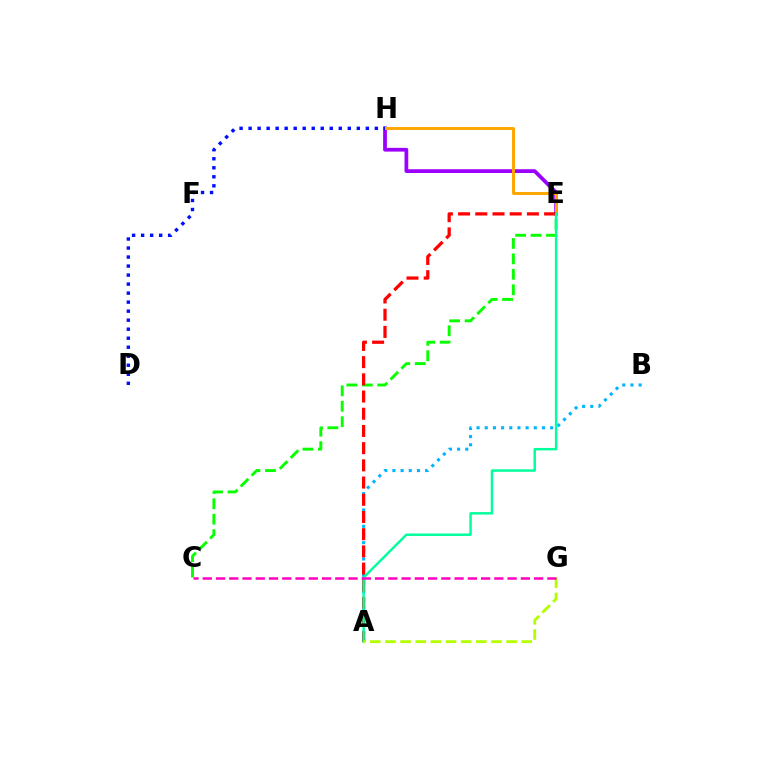{('E', 'H'): [{'color': '#9b00ff', 'line_style': 'solid', 'thickness': 2.7}, {'color': '#ffa500', 'line_style': 'solid', 'thickness': 2.11}], ('A', 'B'): [{'color': '#00b5ff', 'line_style': 'dotted', 'thickness': 2.22}], ('C', 'E'): [{'color': '#08ff00', 'line_style': 'dashed', 'thickness': 2.1}], ('A', 'E'): [{'color': '#ff0000', 'line_style': 'dashed', 'thickness': 2.34}, {'color': '#00ff9d', 'line_style': 'solid', 'thickness': 1.77}], ('D', 'H'): [{'color': '#0010ff', 'line_style': 'dotted', 'thickness': 2.45}], ('A', 'G'): [{'color': '#b3ff00', 'line_style': 'dashed', 'thickness': 2.06}], ('C', 'G'): [{'color': '#ff00bd', 'line_style': 'dashed', 'thickness': 1.8}]}